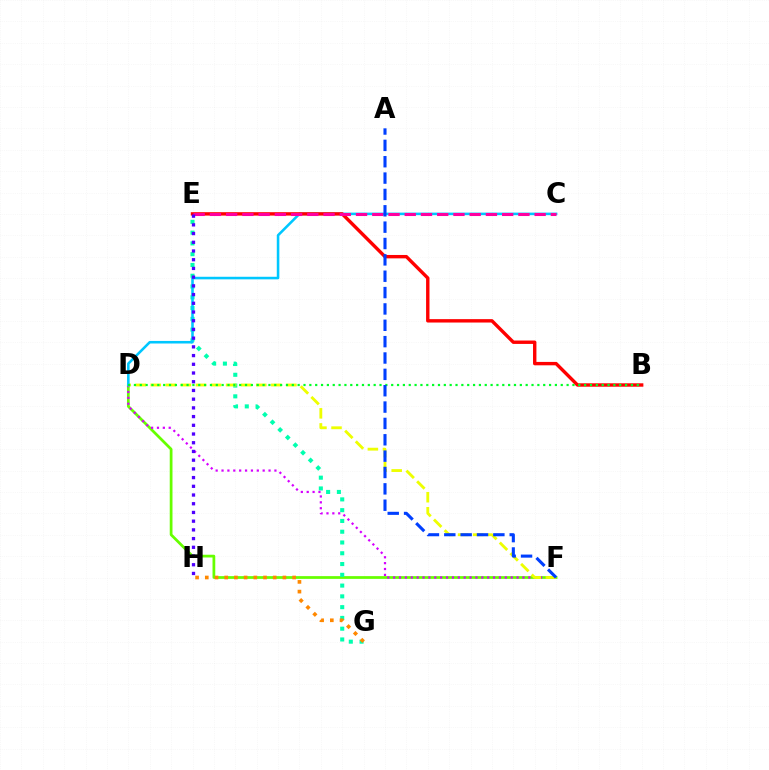{('D', 'F'): [{'color': '#66ff00', 'line_style': 'solid', 'thickness': 1.98}, {'color': '#d600ff', 'line_style': 'dotted', 'thickness': 1.6}, {'color': '#eeff00', 'line_style': 'dashed', 'thickness': 2.05}], ('E', 'G'): [{'color': '#00ffaf', 'line_style': 'dotted', 'thickness': 2.93}], ('G', 'H'): [{'color': '#ff8800', 'line_style': 'dotted', 'thickness': 2.64}], ('C', 'D'): [{'color': '#00c7ff', 'line_style': 'solid', 'thickness': 1.85}], ('B', 'E'): [{'color': '#ff0000', 'line_style': 'solid', 'thickness': 2.44}], ('C', 'E'): [{'color': '#ff00a0', 'line_style': 'dashed', 'thickness': 2.21}], ('B', 'D'): [{'color': '#00ff27', 'line_style': 'dotted', 'thickness': 1.59}], ('A', 'F'): [{'color': '#003fff', 'line_style': 'dashed', 'thickness': 2.22}], ('E', 'H'): [{'color': '#4f00ff', 'line_style': 'dotted', 'thickness': 2.37}]}